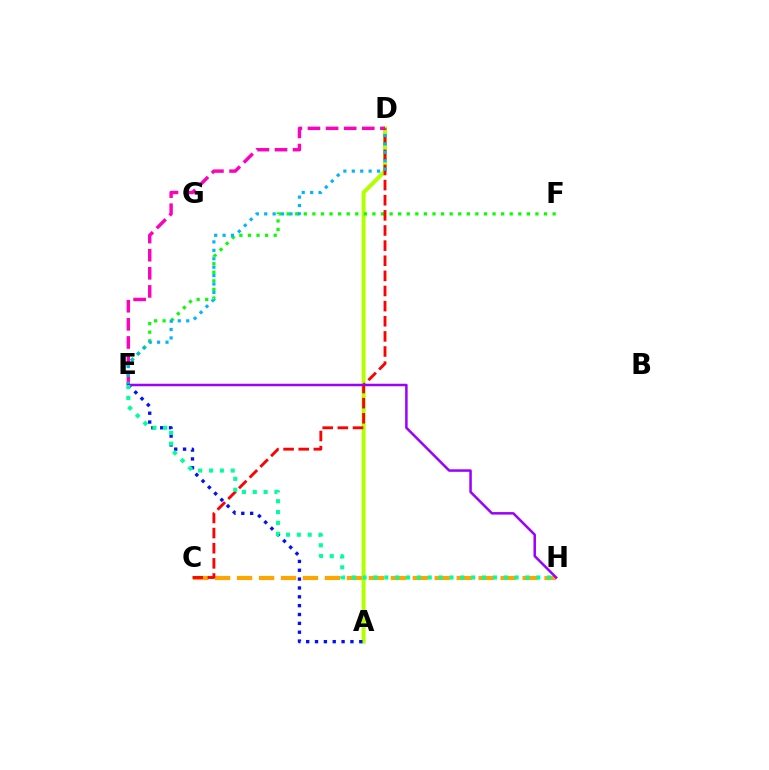{('A', 'D'): [{'color': '#b3ff00', 'line_style': 'solid', 'thickness': 2.87}], ('D', 'E'): [{'color': '#ff00bd', 'line_style': 'dashed', 'thickness': 2.46}, {'color': '#00b5ff', 'line_style': 'dotted', 'thickness': 2.29}], ('E', 'F'): [{'color': '#08ff00', 'line_style': 'dotted', 'thickness': 2.33}], ('C', 'H'): [{'color': '#ffa500', 'line_style': 'dashed', 'thickness': 2.98}], ('A', 'E'): [{'color': '#0010ff', 'line_style': 'dotted', 'thickness': 2.4}], ('C', 'D'): [{'color': '#ff0000', 'line_style': 'dashed', 'thickness': 2.06}], ('E', 'H'): [{'color': '#9b00ff', 'line_style': 'solid', 'thickness': 1.81}, {'color': '#00ff9d', 'line_style': 'dotted', 'thickness': 2.95}]}